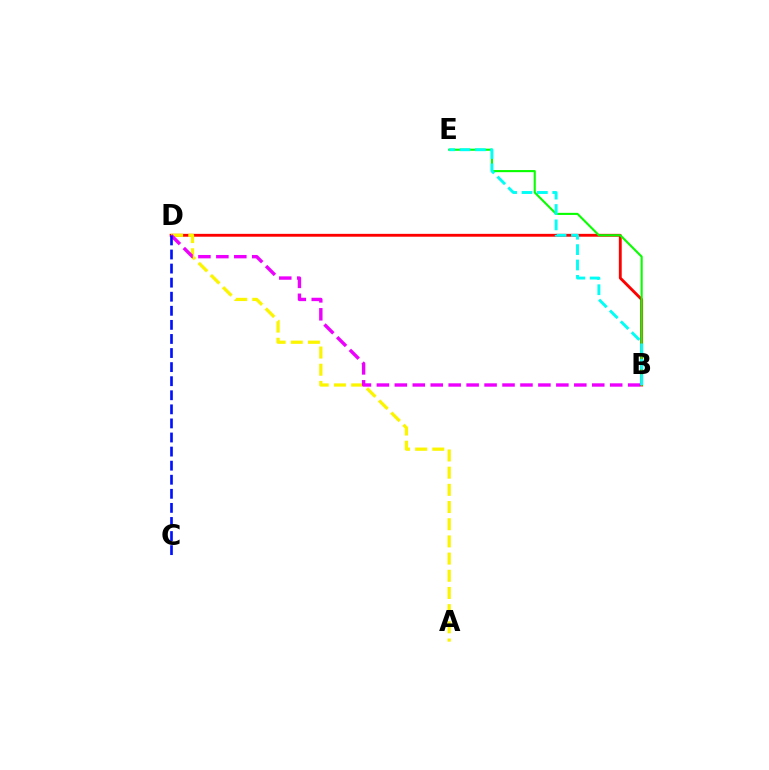{('B', 'D'): [{'color': '#ff0000', 'line_style': 'solid', 'thickness': 2.06}, {'color': '#ee00ff', 'line_style': 'dashed', 'thickness': 2.44}], ('B', 'E'): [{'color': '#08ff00', 'line_style': 'solid', 'thickness': 1.52}, {'color': '#00fff6', 'line_style': 'dashed', 'thickness': 2.09}], ('A', 'D'): [{'color': '#fcf500', 'line_style': 'dashed', 'thickness': 2.33}], ('C', 'D'): [{'color': '#0010ff', 'line_style': 'dashed', 'thickness': 1.91}]}